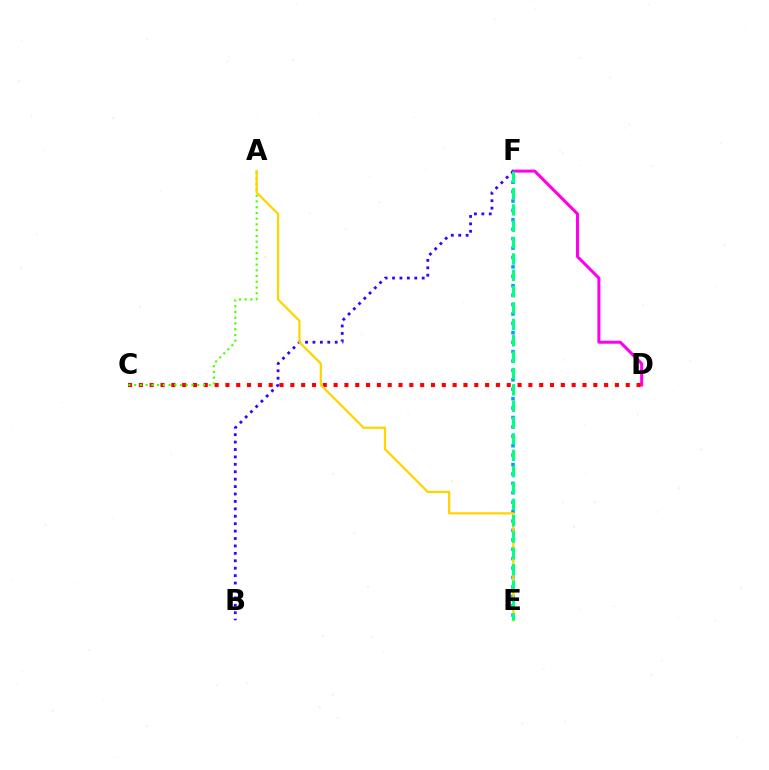{('E', 'F'): [{'color': '#009eff', 'line_style': 'dotted', 'thickness': 2.56}, {'color': '#00ff86', 'line_style': 'dashed', 'thickness': 2.22}], ('D', 'F'): [{'color': '#ff00ed', 'line_style': 'solid', 'thickness': 2.18}], ('C', 'D'): [{'color': '#ff0000', 'line_style': 'dotted', 'thickness': 2.94}], ('A', 'C'): [{'color': '#4fff00', 'line_style': 'dotted', 'thickness': 1.56}], ('B', 'F'): [{'color': '#3700ff', 'line_style': 'dotted', 'thickness': 2.02}], ('A', 'E'): [{'color': '#ffd500', 'line_style': 'solid', 'thickness': 1.63}]}